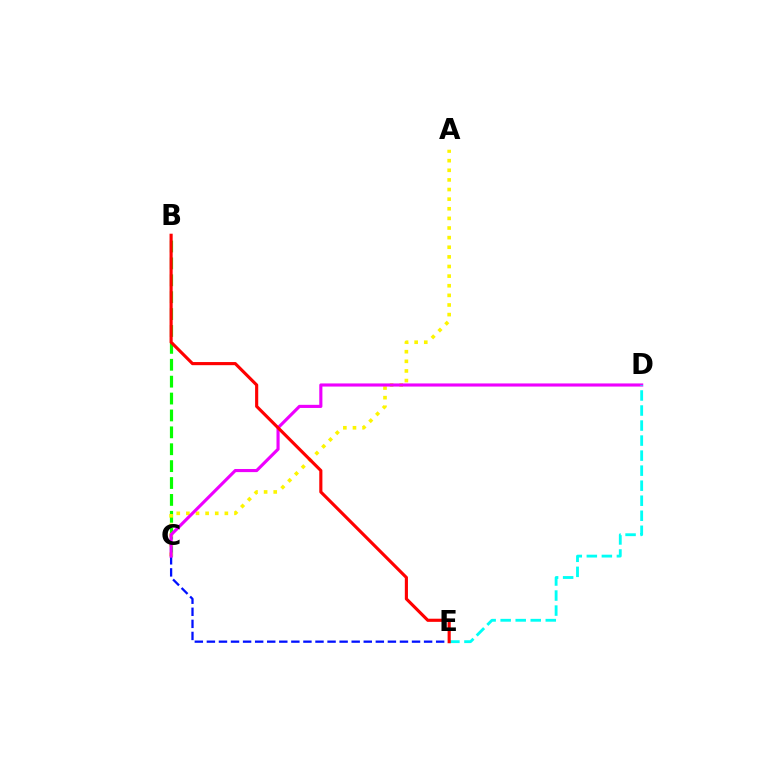{('C', 'E'): [{'color': '#0010ff', 'line_style': 'dashed', 'thickness': 1.64}], ('B', 'C'): [{'color': '#08ff00', 'line_style': 'dashed', 'thickness': 2.3}], ('A', 'C'): [{'color': '#fcf500', 'line_style': 'dotted', 'thickness': 2.61}], ('C', 'D'): [{'color': '#ee00ff', 'line_style': 'solid', 'thickness': 2.25}], ('D', 'E'): [{'color': '#00fff6', 'line_style': 'dashed', 'thickness': 2.04}], ('B', 'E'): [{'color': '#ff0000', 'line_style': 'solid', 'thickness': 2.25}]}